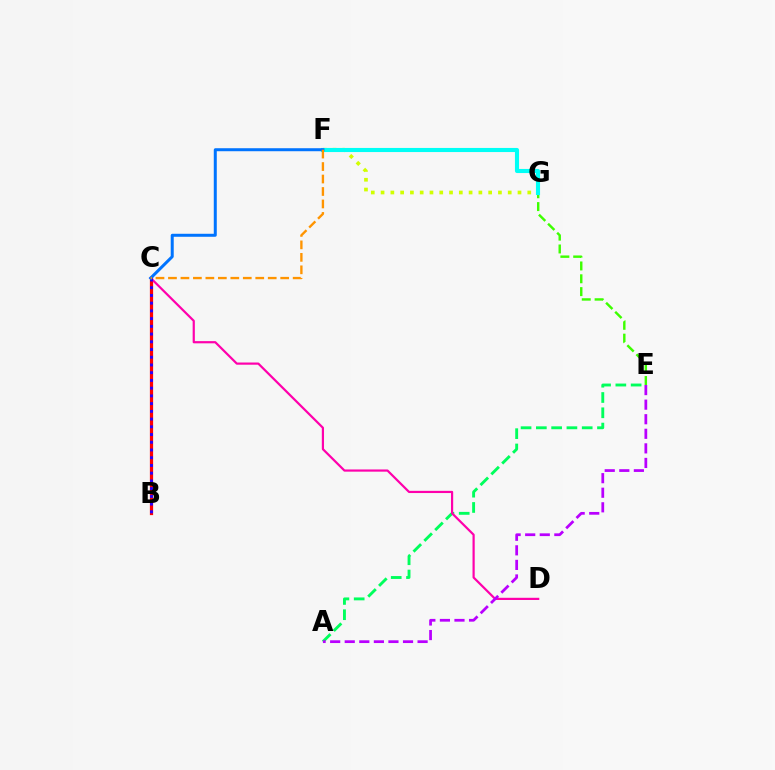{('A', 'E'): [{'color': '#00ff5c', 'line_style': 'dashed', 'thickness': 2.08}, {'color': '#b900ff', 'line_style': 'dashed', 'thickness': 1.98}], ('B', 'C'): [{'color': '#ff0000', 'line_style': 'solid', 'thickness': 2.33}, {'color': '#2500ff', 'line_style': 'dotted', 'thickness': 2.1}], ('F', 'G'): [{'color': '#d1ff00', 'line_style': 'dotted', 'thickness': 2.66}, {'color': '#00fff6', 'line_style': 'solid', 'thickness': 2.95}], ('E', 'G'): [{'color': '#3dff00', 'line_style': 'dashed', 'thickness': 1.74}], ('C', 'D'): [{'color': '#ff00ac', 'line_style': 'solid', 'thickness': 1.58}], ('C', 'F'): [{'color': '#0074ff', 'line_style': 'solid', 'thickness': 2.16}, {'color': '#ff9400', 'line_style': 'dashed', 'thickness': 1.69}]}